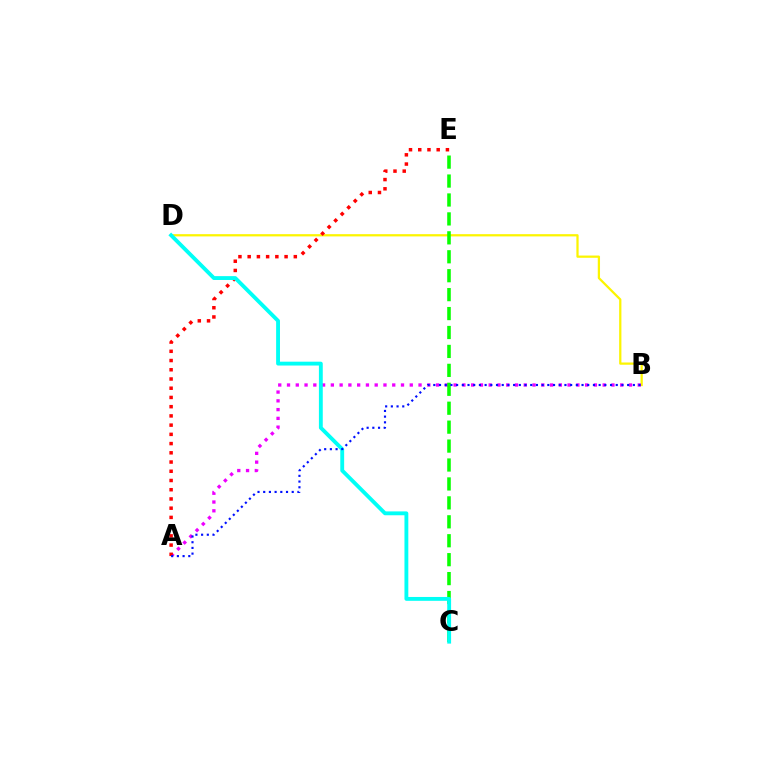{('B', 'D'): [{'color': '#fcf500', 'line_style': 'solid', 'thickness': 1.62}], ('A', 'B'): [{'color': '#ee00ff', 'line_style': 'dotted', 'thickness': 2.38}, {'color': '#0010ff', 'line_style': 'dotted', 'thickness': 1.55}], ('A', 'E'): [{'color': '#ff0000', 'line_style': 'dotted', 'thickness': 2.51}], ('C', 'E'): [{'color': '#08ff00', 'line_style': 'dashed', 'thickness': 2.57}], ('C', 'D'): [{'color': '#00fff6', 'line_style': 'solid', 'thickness': 2.77}]}